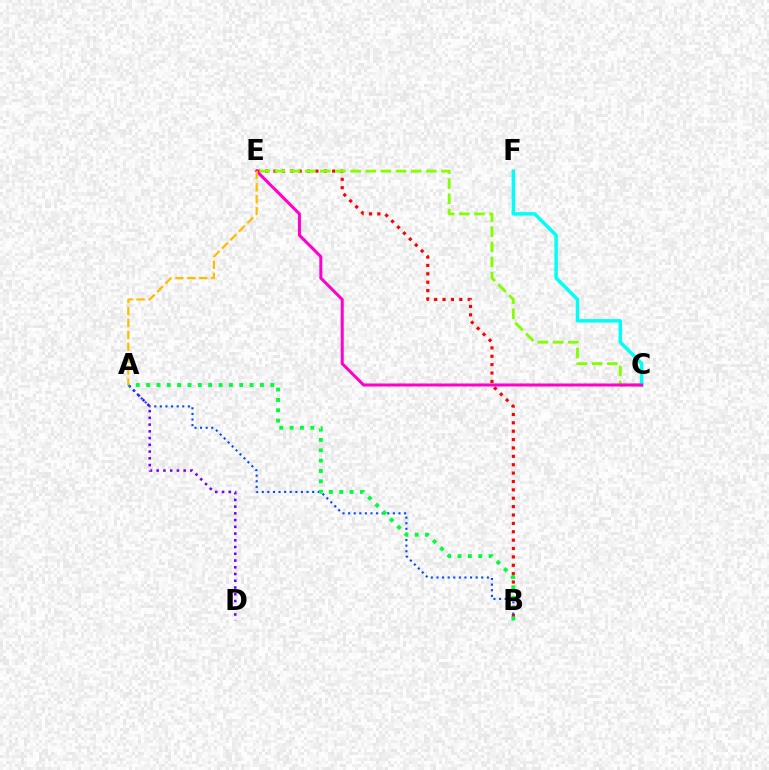{('C', 'F'): [{'color': '#00fff6', 'line_style': 'solid', 'thickness': 2.5}], ('B', 'E'): [{'color': '#ff0000', 'line_style': 'dotted', 'thickness': 2.28}], ('A', 'D'): [{'color': '#7200ff', 'line_style': 'dotted', 'thickness': 1.83}], ('A', 'B'): [{'color': '#004bff', 'line_style': 'dotted', 'thickness': 1.52}, {'color': '#00ff39', 'line_style': 'dotted', 'thickness': 2.81}], ('C', 'E'): [{'color': '#84ff00', 'line_style': 'dashed', 'thickness': 2.06}, {'color': '#ff00cf', 'line_style': 'solid', 'thickness': 2.18}], ('A', 'E'): [{'color': '#ffbd00', 'line_style': 'dashed', 'thickness': 1.62}]}